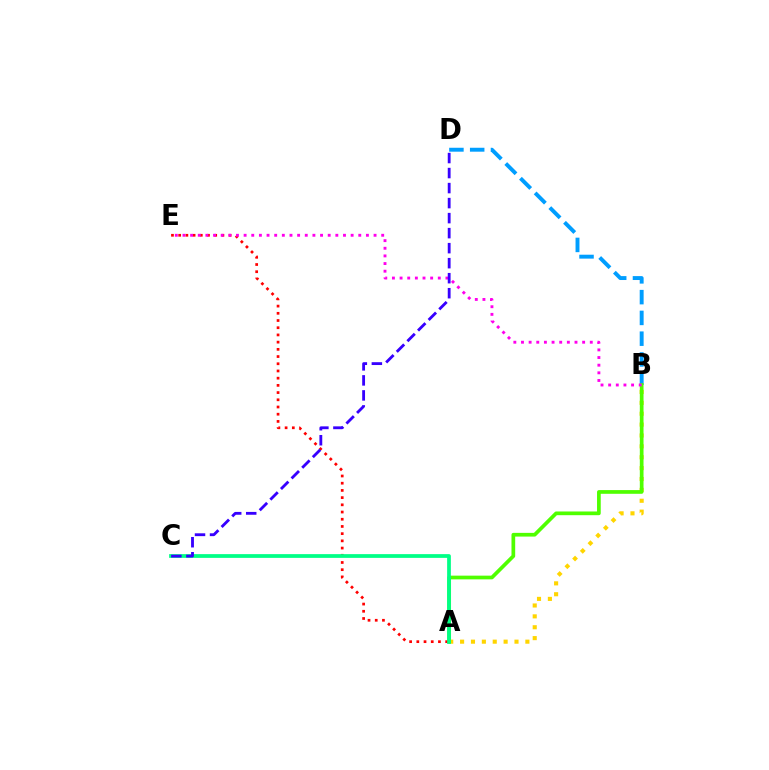{('A', 'B'): [{'color': '#ffd500', 'line_style': 'dotted', 'thickness': 2.96}, {'color': '#4fff00', 'line_style': 'solid', 'thickness': 2.67}], ('B', 'D'): [{'color': '#009eff', 'line_style': 'dashed', 'thickness': 2.82}], ('A', 'E'): [{'color': '#ff0000', 'line_style': 'dotted', 'thickness': 1.96}], ('B', 'E'): [{'color': '#ff00ed', 'line_style': 'dotted', 'thickness': 2.08}], ('A', 'C'): [{'color': '#00ff86', 'line_style': 'solid', 'thickness': 2.69}], ('C', 'D'): [{'color': '#3700ff', 'line_style': 'dashed', 'thickness': 2.04}]}